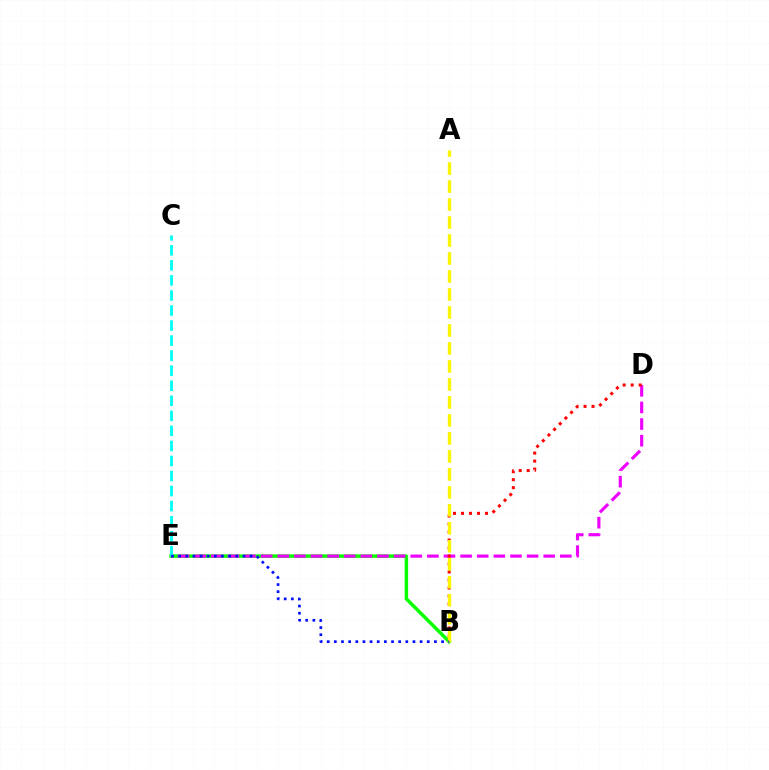{('B', 'E'): [{'color': '#08ff00', 'line_style': 'solid', 'thickness': 2.5}, {'color': '#0010ff', 'line_style': 'dotted', 'thickness': 1.94}], ('D', 'E'): [{'color': '#ee00ff', 'line_style': 'dashed', 'thickness': 2.26}], ('B', 'D'): [{'color': '#ff0000', 'line_style': 'dotted', 'thickness': 2.17}], ('C', 'E'): [{'color': '#00fff6', 'line_style': 'dashed', 'thickness': 2.04}], ('A', 'B'): [{'color': '#fcf500', 'line_style': 'dashed', 'thickness': 2.44}]}